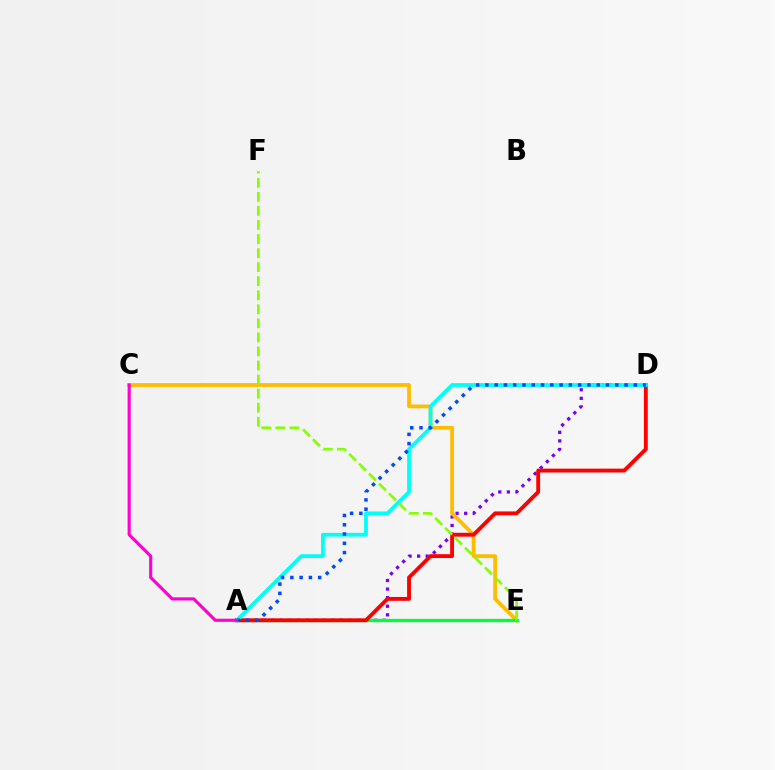{('A', 'D'): [{'color': '#7200ff', 'line_style': 'dotted', 'thickness': 2.33}, {'color': '#ff0000', 'line_style': 'solid', 'thickness': 2.78}, {'color': '#00fff6', 'line_style': 'solid', 'thickness': 2.71}, {'color': '#004bff', 'line_style': 'dotted', 'thickness': 2.52}], ('C', 'E'): [{'color': '#ffbd00', 'line_style': 'solid', 'thickness': 2.72}], ('A', 'E'): [{'color': '#00ff39', 'line_style': 'solid', 'thickness': 2.39}], ('E', 'F'): [{'color': '#84ff00', 'line_style': 'dashed', 'thickness': 1.91}], ('A', 'C'): [{'color': '#ff00cf', 'line_style': 'solid', 'thickness': 2.24}]}